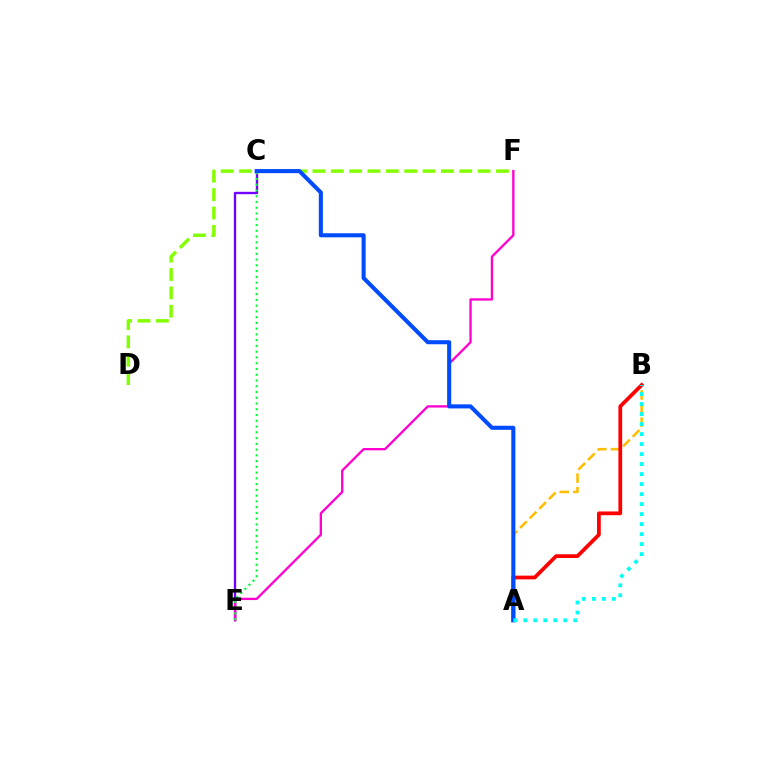{('D', 'F'): [{'color': '#84ff00', 'line_style': 'dashed', 'thickness': 2.49}], ('C', 'E'): [{'color': '#7200ff', 'line_style': 'solid', 'thickness': 1.7}, {'color': '#00ff39', 'line_style': 'dotted', 'thickness': 1.56}], ('A', 'B'): [{'color': '#ffbd00', 'line_style': 'dashed', 'thickness': 1.84}, {'color': '#ff0000', 'line_style': 'solid', 'thickness': 2.7}, {'color': '#00fff6', 'line_style': 'dotted', 'thickness': 2.72}], ('E', 'F'): [{'color': '#ff00cf', 'line_style': 'solid', 'thickness': 1.68}], ('A', 'C'): [{'color': '#004bff', 'line_style': 'solid', 'thickness': 2.93}]}